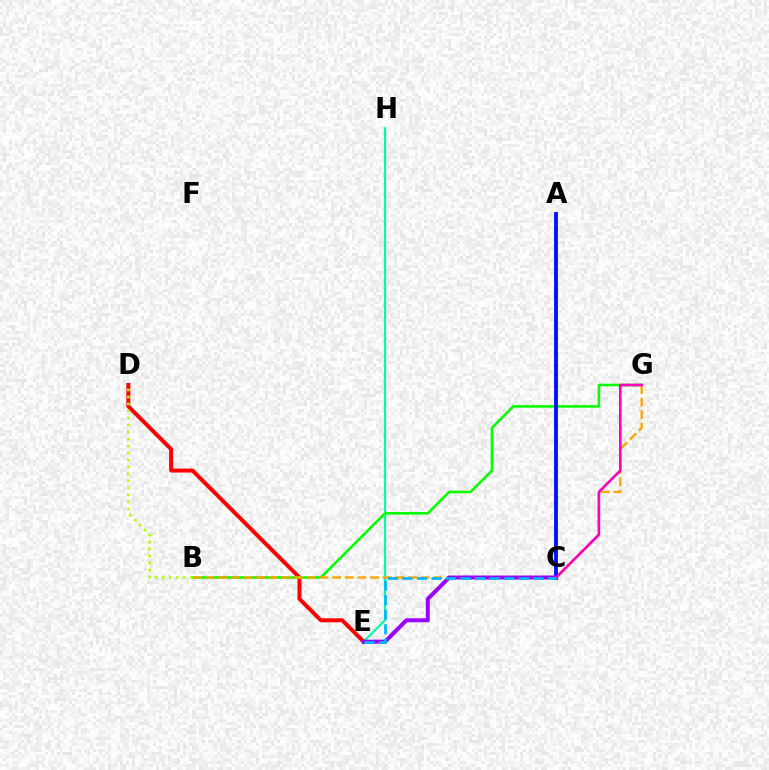{('D', 'E'): [{'color': '#ff0000', 'line_style': 'solid', 'thickness': 2.85}], ('E', 'H'): [{'color': '#00ff9d', 'line_style': 'solid', 'thickness': 1.57}], ('B', 'G'): [{'color': '#08ff00', 'line_style': 'solid', 'thickness': 1.86}, {'color': '#ffa500', 'line_style': 'dashed', 'thickness': 1.72}], ('A', 'C'): [{'color': '#0010ff', 'line_style': 'solid', 'thickness': 2.77}], ('B', 'D'): [{'color': '#b3ff00', 'line_style': 'dotted', 'thickness': 1.9}], ('C', 'E'): [{'color': '#9b00ff', 'line_style': 'solid', 'thickness': 2.87}, {'color': '#00b5ff', 'line_style': 'dashed', 'thickness': 1.98}], ('C', 'G'): [{'color': '#ff00bd', 'line_style': 'solid', 'thickness': 1.87}]}